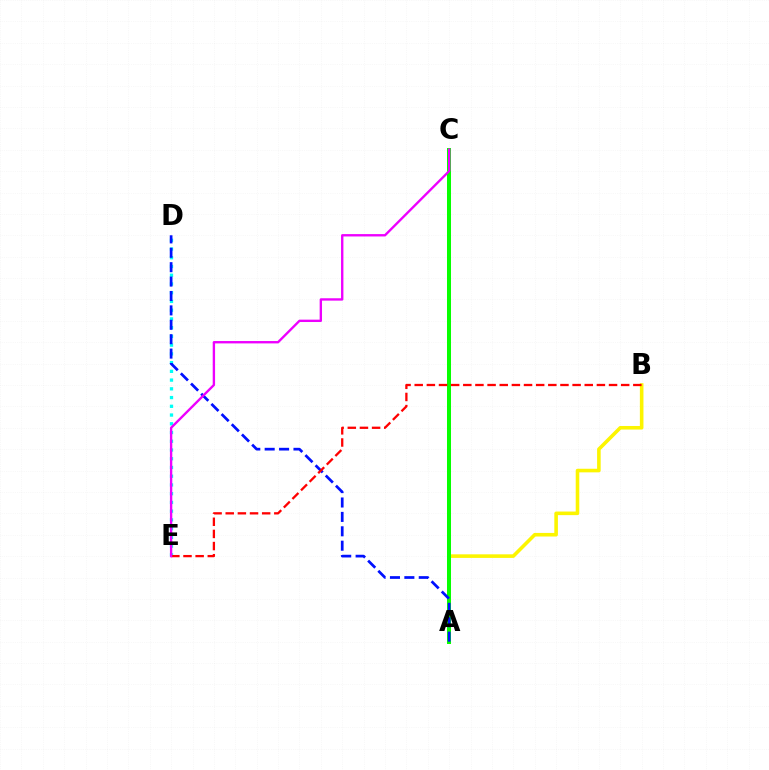{('A', 'B'): [{'color': '#fcf500', 'line_style': 'solid', 'thickness': 2.58}], ('D', 'E'): [{'color': '#00fff6', 'line_style': 'dotted', 'thickness': 2.37}], ('A', 'C'): [{'color': '#08ff00', 'line_style': 'solid', 'thickness': 2.89}], ('A', 'D'): [{'color': '#0010ff', 'line_style': 'dashed', 'thickness': 1.96}], ('B', 'E'): [{'color': '#ff0000', 'line_style': 'dashed', 'thickness': 1.65}], ('C', 'E'): [{'color': '#ee00ff', 'line_style': 'solid', 'thickness': 1.7}]}